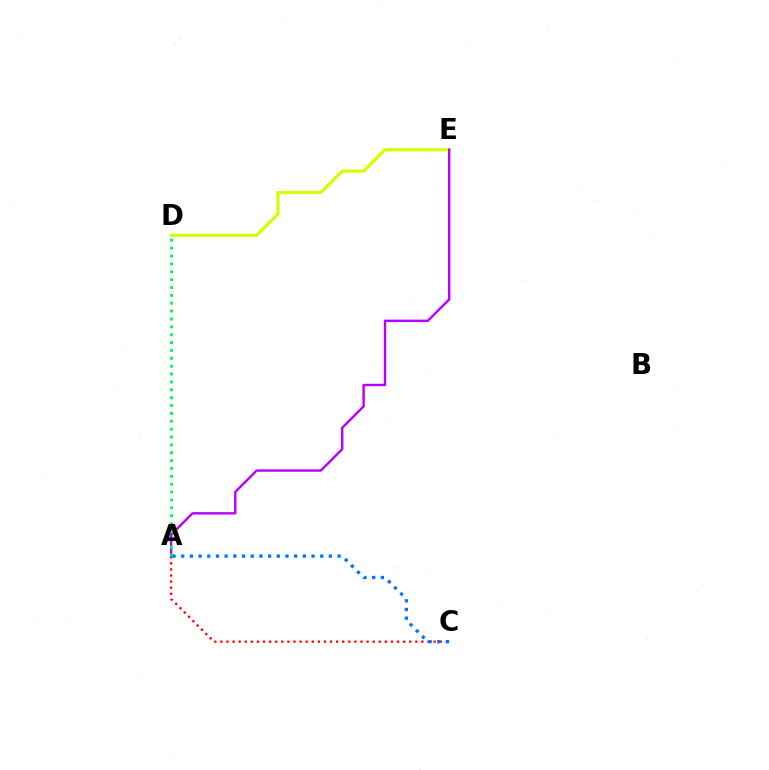{('A', 'C'): [{'color': '#ff0000', 'line_style': 'dotted', 'thickness': 1.65}, {'color': '#0074ff', 'line_style': 'dotted', 'thickness': 2.36}], ('D', 'E'): [{'color': '#d1ff00', 'line_style': 'solid', 'thickness': 2.27}], ('A', 'E'): [{'color': '#b900ff', 'line_style': 'solid', 'thickness': 1.74}], ('A', 'D'): [{'color': '#00ff5c', 'line_style': 'dotted', 'thickness': 2.14}]}